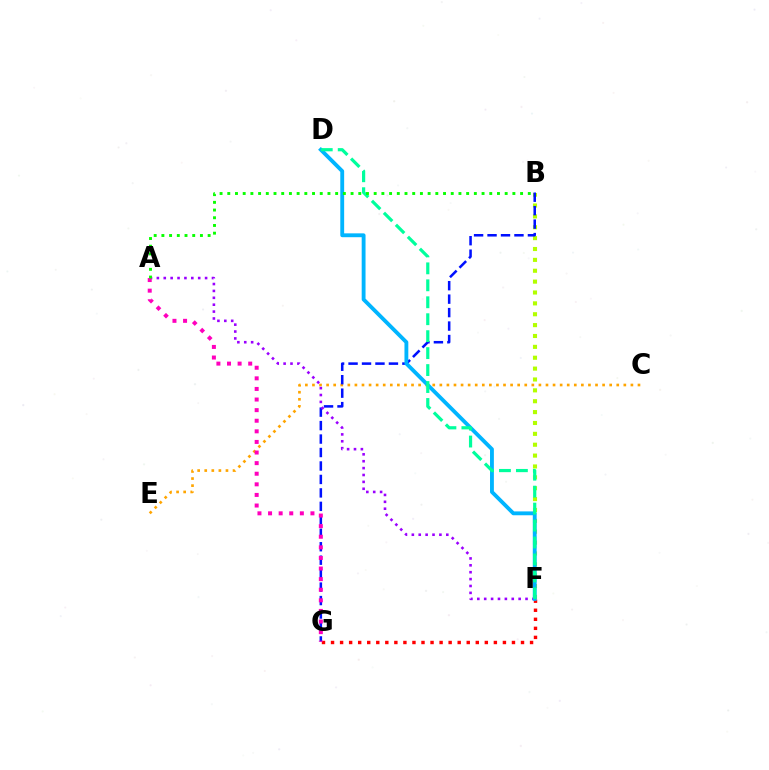{('C', 'E'): [{'color': '#ffa500', 'line_style': 'dotted', 'thickness': 1.92}], ('B', 'F'): [{'color': '#b3ff00', 'line_style': 'dotted', 'thickness': 2.95}], ('B', 'G'): [{'color': '#0010ff', 'line_style': 'dashed', 'thickness': 1.83}], ('A', 'F'): [{'color': '#9b00ff', 'line_style': 'dotted', 'thickness': 1.87}], ('F', 'G'): [{'color': '#ff0000', 'line_style': 'dotted', 'thickness': 2.46}], ('A', 'G'): [{'color': '#ff00bd', 'line_style': 'dotted', 'thickness': 2.88}], ('D', 'F'): [{'color': '#00b5ff', 'line_style': 'solid', 'thickness': 2.77}, {'color': '#00ff9d', 'line_style': 'dashed', 'thickness': 2.3}], ('A', 'B'): [{'color': '#08ff00', 'line_style': 'dotted', 'thickness': 2.09}]}